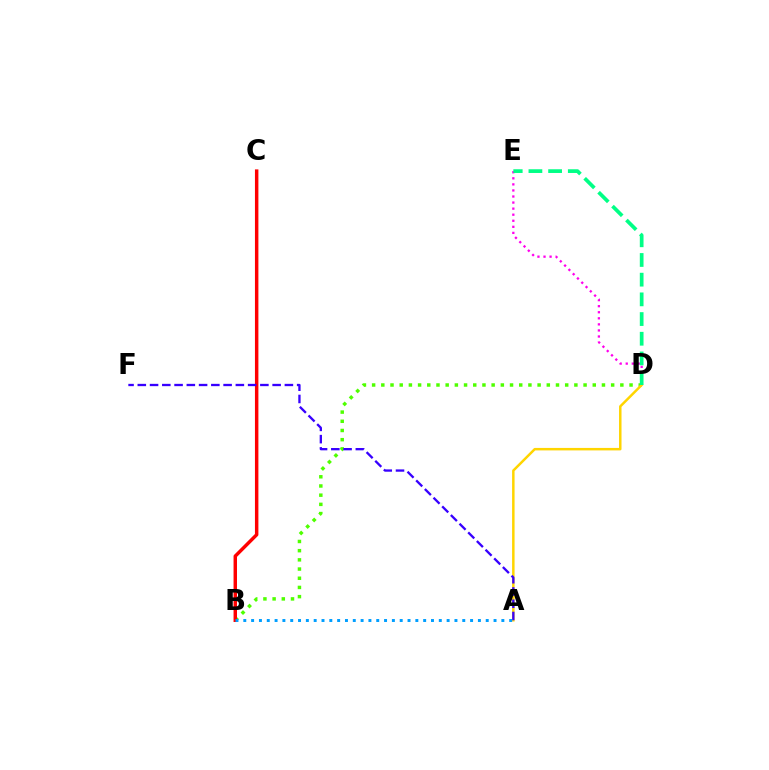{('B', 'D'): [{'color': '#4fff00', 'line_style': 'dotted', 'thickness': 2.5}], ('A', 'D'): [{'color': '#ffd500', 'line_style': 'solid', 'thickness': 1.78}], ('D', 'E'): [{'color': '#ff00ed', 'line_style': 'dotted', 'thickness': 1.65}, {'color': '#00ff86', 'line_style': 'dashed', 'thickness': 2.68}], ('B', 'C'): [{'color': '#ff0000', 'line_style': 'solid', 'thickness': 2.49}], ('A', 'F'): [{'color': '#3700ff', 'line_style': 'dashed', 'thickness': 1.67}], ('A', 'B'): [{'color': '#009eff', 'line_style': 'dotted', 'thickness': 2.12}]}